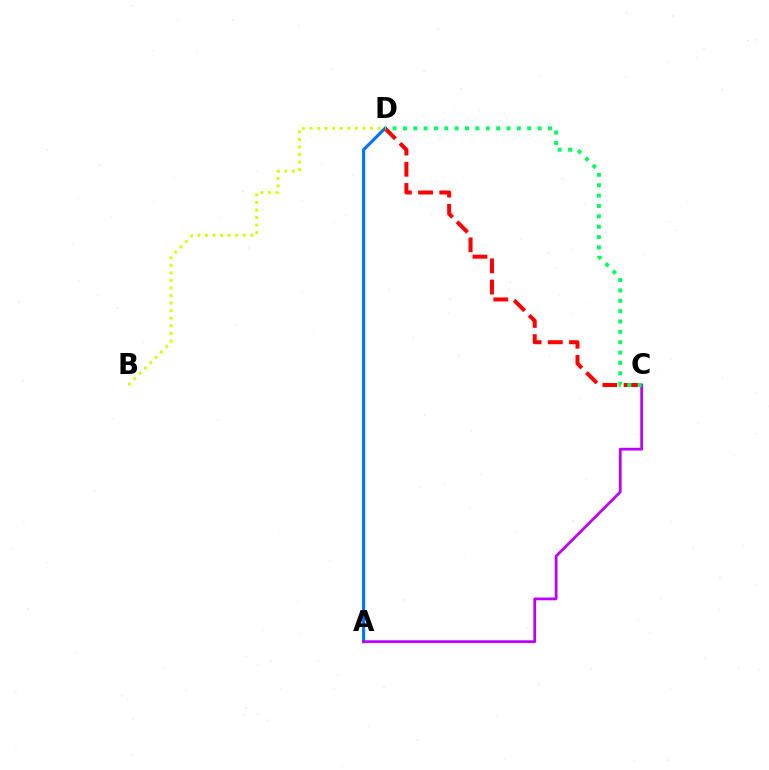{('A', 'D'): [{'color': '#0074ff', 'line_style': 'solid', 'thickness': 2.25}], ('A', 'C'): [{'color': '#b900ff', 'line_style': 'solid', 'thickness': 1.99}], ('B', 'D'): [{'color': '#d1ff00', 'line_style': 'dotted', 'thickness': 2.05}], ('C', 'D'): [{'color': '#ff0000', 'line_style': 'dashed', 'thickness': 2.88}, {'color': '#00ff5c', 'line_style': 'dotted', 'thickness': 2.82}]}